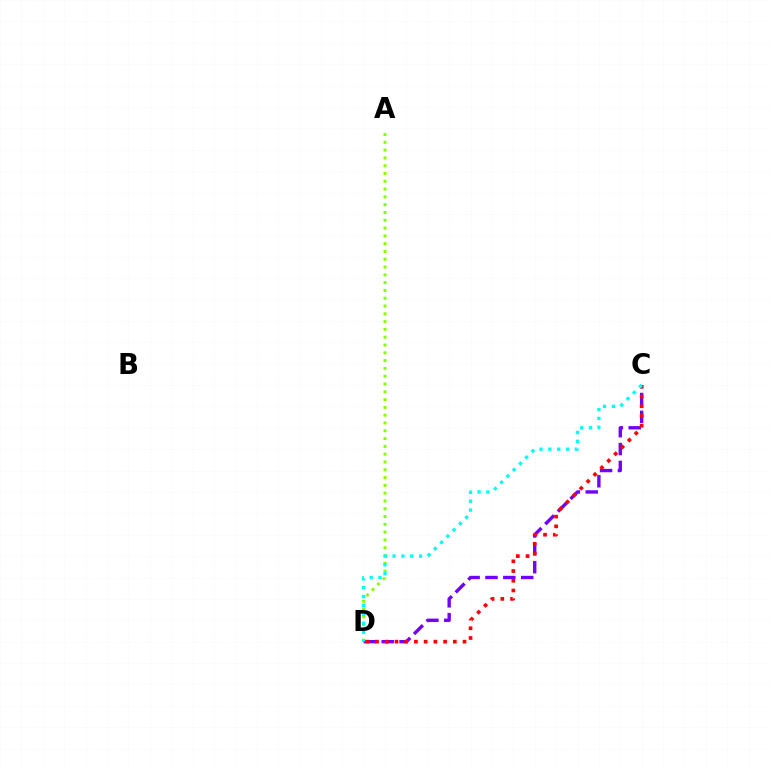{('A', 'D'): [{'color': '#84ff00', 'line_style': 'dotted', 'thickness': 2.12}], ('C', 'D'): [{'color': '#7200ff', 'line_style': 'dashed', 'thickness': 2.43}, {'color': '#ff0000', 'line_style': 'dotted', 'thickness': 2.64}, {'color': '#00fff6', 'line_style': 'dotted', 'thickness': 2.41}]}